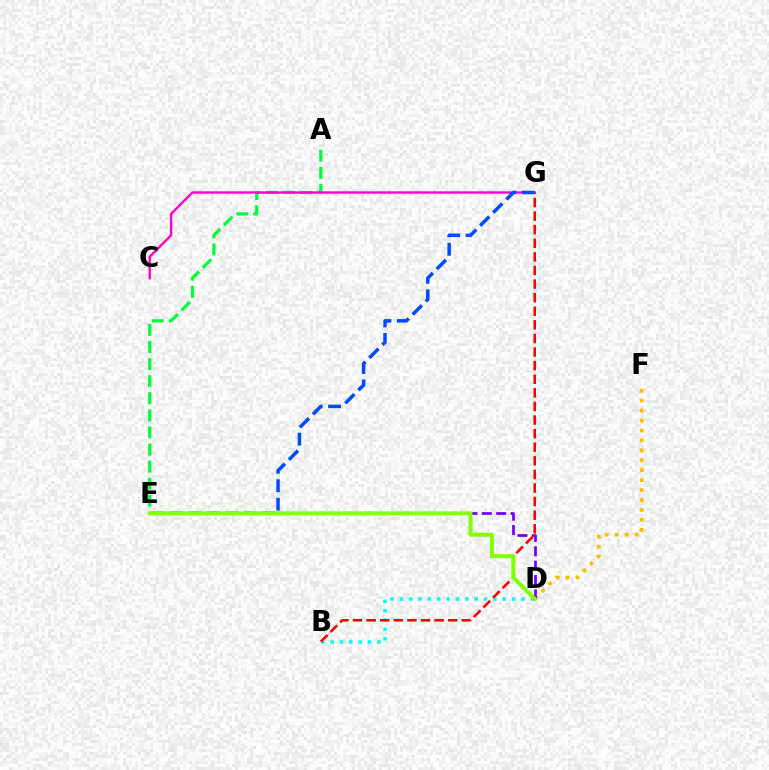{('B', 'D'): [{'color': '#00fff6', 'line_style': 'dotted', 'thickness': 2.54}], ('D', 'F'): [{'color': '#ffbd00', 'line_style': 'dotted', 'thickness': 2.7}], ('D', 'E'): [{'color': '#7200ff', 'line_style': 'dashed', 'thickness': 1.96}, {'color': '#84ff00', 'line_style': 'solid', 'thickness': 2.86}], ('A', 'E'): [{'color': '#00ff39', 'line_style': 'dashed', 'thickness': 2.32}], ('C', 'G'): [{'color': '#ff00cf', 'line_style': 'solid', 'thickness': 1.72}], ('B', 'G'): [{'color': '#ff0000', 'line_style': 'dashed', 'thickness': 1.85}], ('E', 'G'): [{'color': '#004bff', 'line_style': 'dashed', 'thickness': 2.51}]}